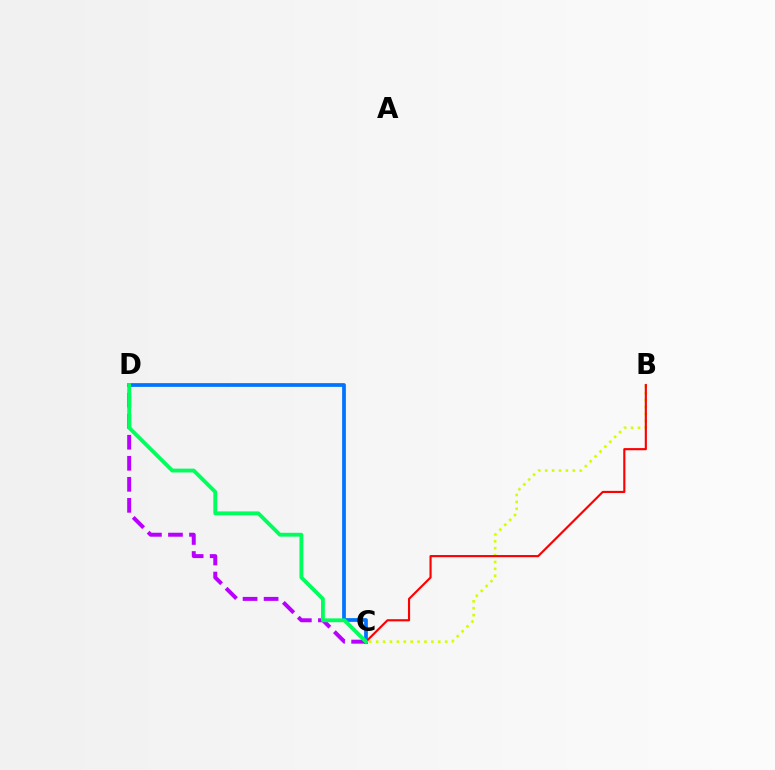{('C', 'D'): [{'color': '#0074ff', 'line_style': 'solid', 'thickness': 2.7}, {'color': '#b900ff', 'line_style': 'dashed', 'thickness': 2.86}, {'color': '#00ff5c', 'line_style': 'solid', 'thickness': 2.77}], ('B', 'C'): [{'color': '#d1ff00', 'line_style': 'dotted', 'thickness': 1.88}, {'color': '#ff0000', 'line_style': 'solid', 'thickness': 1.55}]}